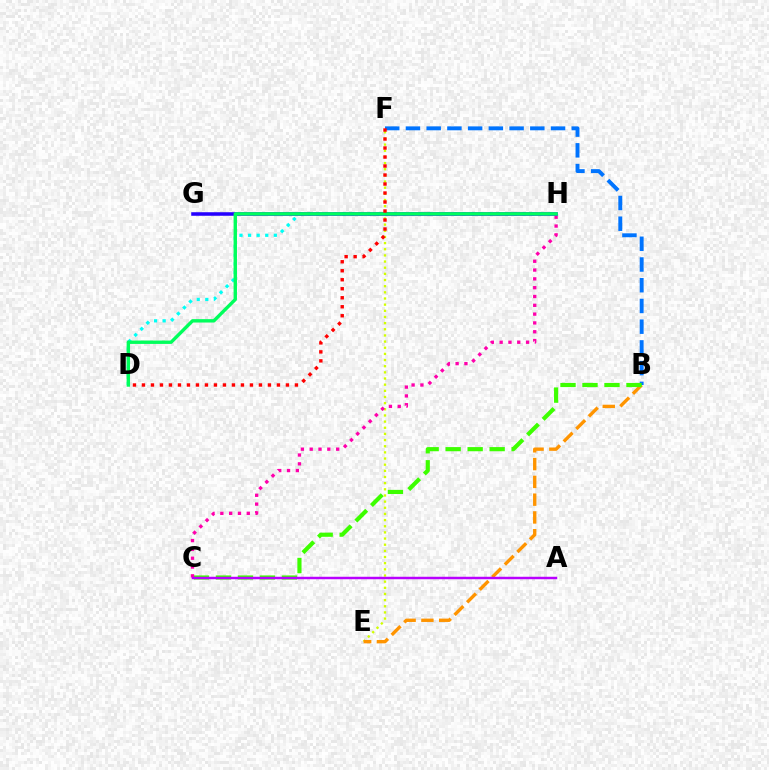{('E', 'F'): [{'color': '#d1ff00', 'line_style': 'dotted', 'thickness': 1.67}], ('B', 'E'): [{'color': '#ff9400', 'line_style': 'dashed', 'thickness': 2.42}], ('B', 'F'): [{'color': '#0074ff', 'line_style': 'dashed', 'thickness': 2.82}], ('D', 'H'): [{'color': '#00fff6', 'line_style': 'dotted', 'thickness': 2.33}, {'color': '#00ff5c', 'line_style': 'solid', 'thickness': 2.44}], ('B', 'C'): [{'color': '#3dff00', 'line_style': 'dashed', 'thickness': 2.99}], ('C', 'H'): [{'color': '#ff00ac', 'line_style': 'dotted', 'thickness': 2.39}], ('G', 'H'): [{'color': '#2500ff', 'line_style': 'solid', 'thickness': 2.55}], ('D', 'F'): [{'color': '#ff0000', 'line_style': 'dotted', 'thickness': 2.44}], ('A', 'C'): [{'color': '#b900ff', 'line_style': 'solid', 'thickness': 1.78}]}